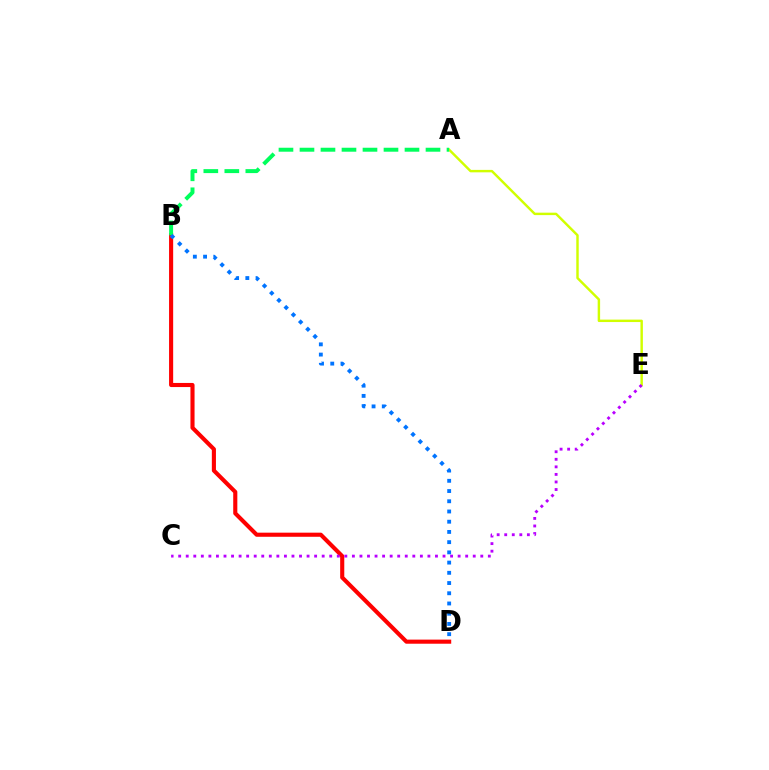{('B', 'D'): [{'color': '#ff0000', 'line_style': 'solid', 'thickness': 2.96}, {'color': '#0074ff', 'line_style': 'dotted', 'thickness': 2.78}], ('A', 'E'): [{'color': '#d1ff00', 'line_style': 'solid', 'thickness': 1.76}], ('C', 'E'): [{'color': '#b900ff', 'line_style': 'dotted', 'thickness': 2.05}], ('A', 'B'): [{'color': '#00ff5c', 'line_style': 'dashed', 'thickness': 2.85}]}